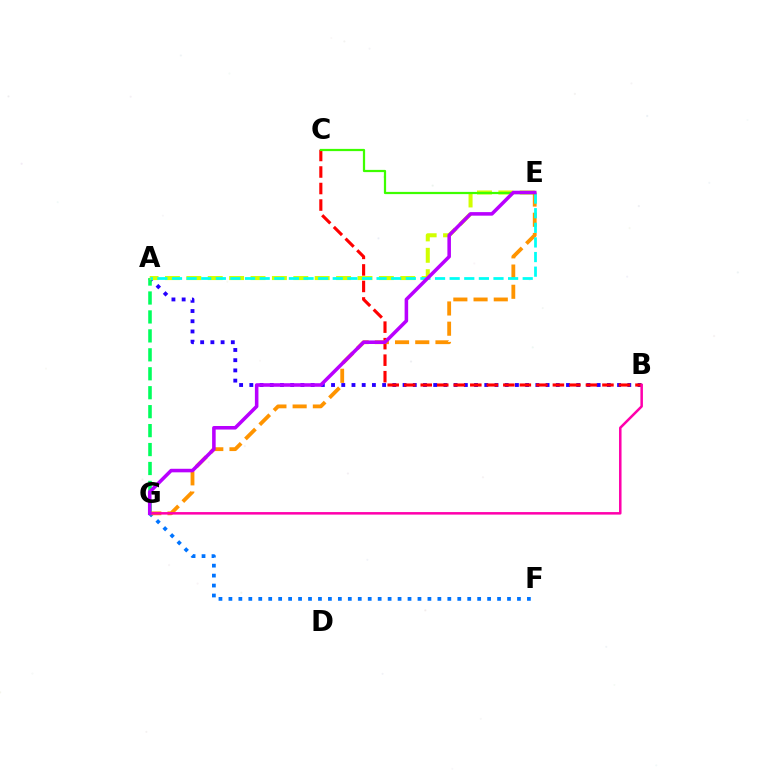{('F', 'G'): [{'color': '#0074ff', 'line_style': 'dotted', 'thickness': 2.7}], ('A', 'B'): [{'color': '#2500ff', 'line_style': 'dotted', 'thickness': 2.78}], ('B', 'C'): [{'color': '#ff0000', 'line_style': 'dashed', 'thickness': 2.24}], ('A', 'G'): [{'color': '#00ff5c', 'line_style': 'dashed', 'thickness': 2.57}], ('A', 'E'): [{'color': '#d1ff00', 'line_style': 'dashed', 'thickness': 2.91}, {'color': '#00fff6', 'line_style': 'dashed', 'thickness': 1.99}], ('E', 'G'): [{'color': '#ff9400', 'line_style': 'dashed', 'thickness': 2.75}, {'color': '#b900ff', 'line_style': 'solid', 'thickness': 2.56}], ('B', 'G'): [{'color': '#ff00ac', 'line_style': 'solid', 'thickness': 1.81}], ('C', 'E'): [{'color': '#3dff00', 'line_style': 'solid', 'thickness': 1.6}]}